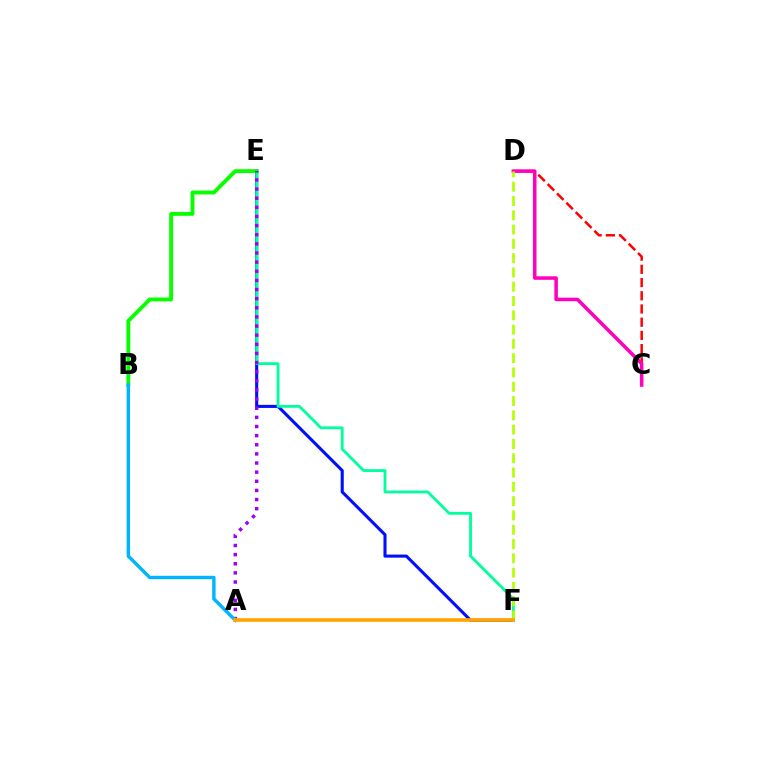{('E', 'F'): [{'color': '#0010ff', 'line_style': 'solid', 'thickness': 2.23}, {'color': '#00ff9d', 'line_style': 'solid', 'thickness': 2.03}], ('C', 'D'): [{'color': '#ff0000', 'line_style': 'dashed', 'thickness': 1.8}, {'color': '#ff00bd', 'line_style': 'solid', 'thickness': 2.55}], ('B', 'E'): [{'color': '#08ff00', 'line_style': 'solid', 'thickness': 2.8}], ('A', 'E'): [{'color': '#9b00ff', 'line_style': 'dotted', 'thickness': 2.48}], ('A', 'B'): [{'color': '#00b5ff', 'line_style': 'solid', 'thickness': 2.46}], ('D', 'F'): [{'color': '#b3ff00', 'line_style': 'dashed', 'thickness': 1.94}], ('A', 'F'): [{'color': '#ffa500', 'line_style': 'solid', 'thickness': 2.63}]}